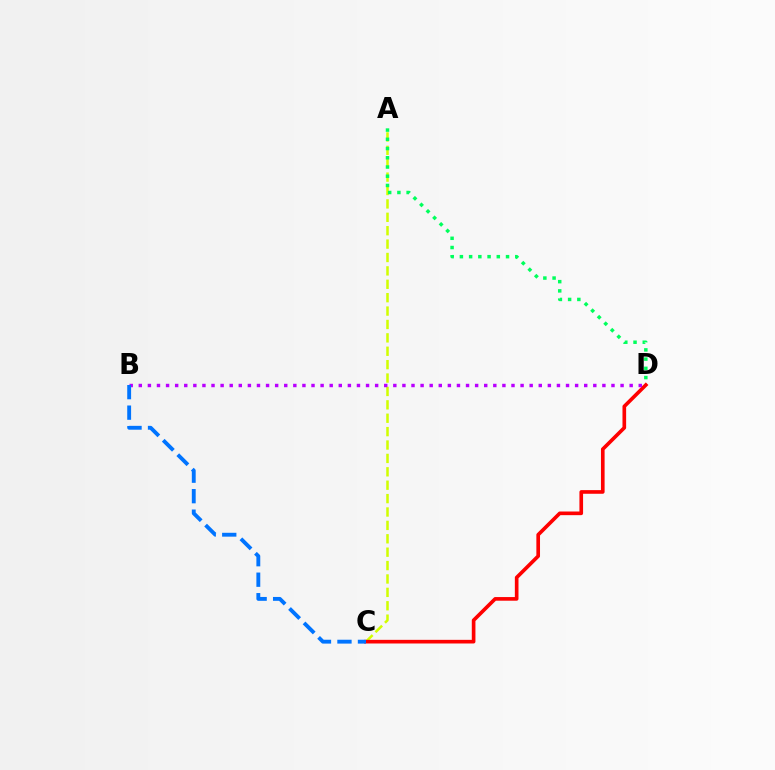{('A', 'C'): [{'color': '#d1ff00', 'line_style': 'dashed', 'thickness': 1.82}], ('A', 'D'): [{'color': '#00ff5c', 'line_style': 'dotted', 'thickness': 2.51}], ('C', 'D'): [{'color': '#ff0000', 'line_style': 'solid', 'thickness': 2.63}], ('B', 'D'): [{'color': '#b900ff', 'line_style': 'dotted', 'thickness': 2.47}], ('B', 'C'): [{'color': '#0074ff', 'line_style': 'dashed', 'thickness': 2.78}]}